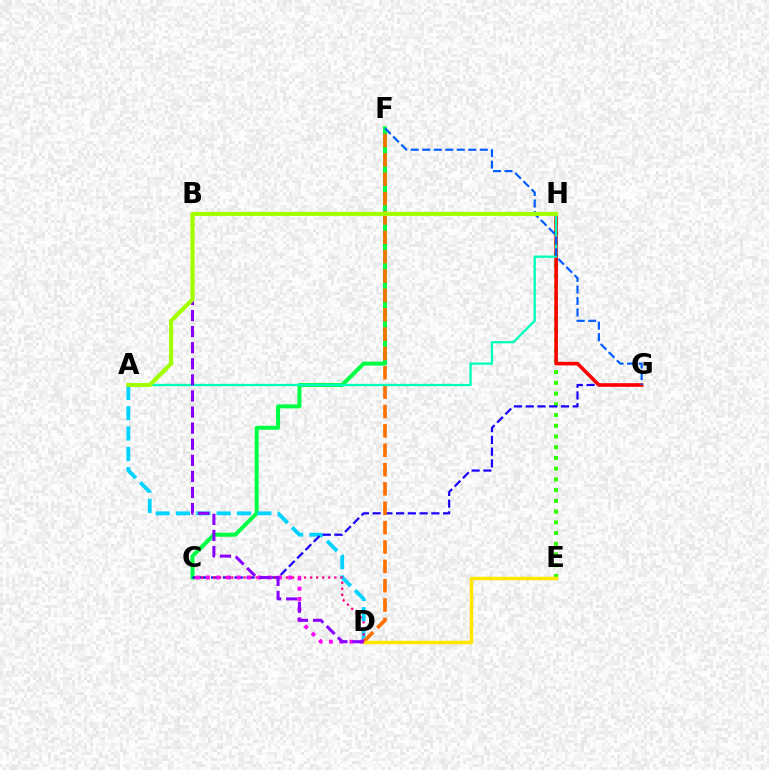{('C', 'F'): [{'color': '#00ff45', 'line_style': 'solid', 'thickness': 2.88}], ('E', 'H'): [{'color': '#31ff00', 'line_style': 'dotted', 'thickness': 2.91}], ('A', 'D'): [{'color': '#00d3ff', 'line_style': 'dashed', 'thickness': 2.76}], ('C', 'G'): [{'color': '#1900ff', 'line_style': 'dashed', 'thickness': 1.6}], ('G', 'H'): [{'color': '#ff0000', 'line_style': 'solid', 'thickness': 2.59}], ('D', 'F'): [{'color': '#ff7000', 'line_style': 'dashed', 'thickness': 2.63}], ('A', 'H'): [{'color': '#00ffbb', 'line_style': 'solid', 'thickness': 1.66}, {'color': '#a2ff00', 'line_style': 'solid', 'thickness': 2.97}], ('D', 'E'): [{'color': '#ffe600', 'line_style': 'solid', 'thickness': 2.52}], ('C', 'D'): [{'color': '#ff0088', 'line_style': 'dotted', 'thickness': 1.65}, {'color': '#fa00f9', 'line_style': 'dotted', 'thickness': 2.79}], ('F', 'G'): [{'color': '#005dff', 'line_style': 'dashed', 'thickness': 1.56}], ('B', 'D'): [{'color': '#8a00ff', 'line_style': 'dashed', 'thickness': 2.19}]}